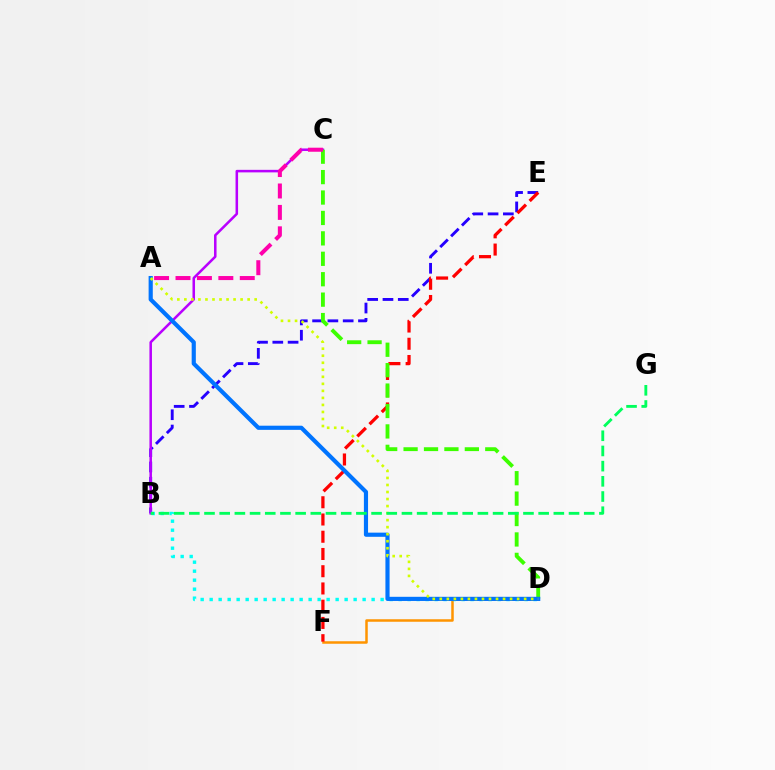{('D', 'F'): [{'color': '#ff9400', 'line_style': 'solid', 'thickness': 1.81}], ('B', 'E'): [{'color': '#2500ff', 'line_style': 'dashed', 'thickness': 2.08}], ('B', 'C'): [{'color': '#b900ff', 'line_style': 'solid', 'thickness': 1.82}], ('B', 'D'): [{'color': '#00fff6', 'line_style': 'dotted', 'thickness': 2.44}], ('E', 'F'): [{'color': '#ff0000', 'line_style': 'dashed', 'thickness': 2.34}], ('C', 'D'): [{'color': '#3dff00', 'line_style': 'dashed', 'thickness': 2.77}], ('A', 'C'): [{'color': '#ff00ac', 'line_style': 'dashed', 'thickness': 2.91}], ('A', 'D'): [{'color': '#0074ff', 'line_style': 'solid', 'thickness': 2.99}, {'color': '#d1ff00', 'line_style': 'dotted', 'thickness': 1.91}], ('B', 'G'): [{'color': '#00ff5c', 'line_style': 'dashed', 'thickness': 2.06}]}